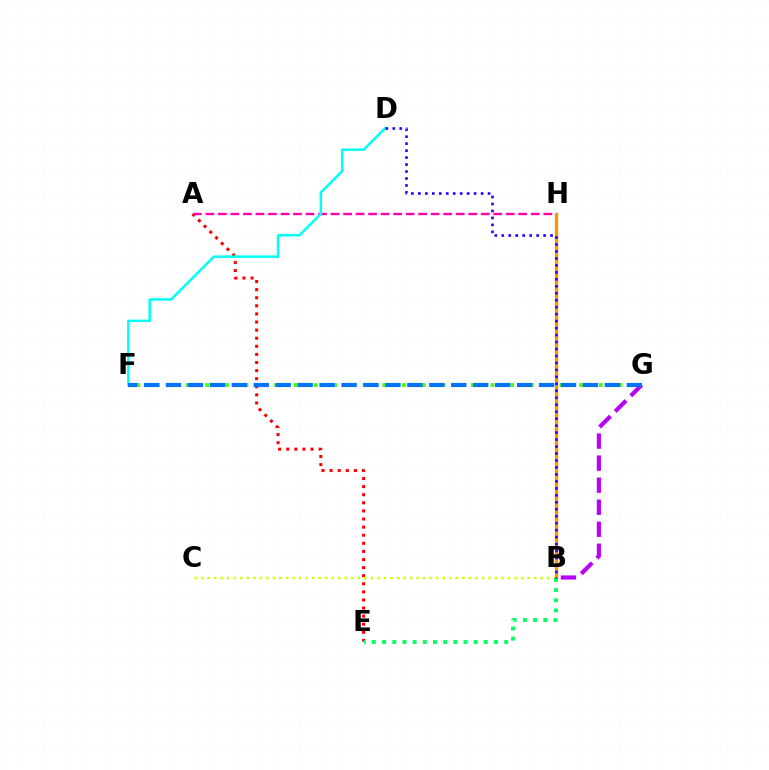{('B', 'G'): [{'color': '#b900ff', 'line_style': 'dashed', 'thickness': 2.99}], ('A', 'E'): [{'color': '#ff0000', 'line_style': 'dotted', 'thickness': 2.2}], ('A', 'H'): [{'color': '#ff00ac', 'line_style': 'dashed', 'thickness': 1.7}], ('B', 'C'): [{'color': '#d1ff00', 'line_style': 'dotted', 'thickness': 1.77}], ('D', 'F'): [{'color': '#00fff6', 'line_style': 'solid', 'thickness': 1.8}], ('B', 'H'): [{'color': '#ff9400', 'line_style': 'solid', 'thickness': 2.37}], ('B', 'E'): [{'color': '#00ff5c', 'line_style': 'dotted', 'thickness': 2.76}], ('F', 'G'): [{'color': '#3dff00', 'line_style': 'dotted', 'thickness': 2.67}, {'color': '#0074ff', 'line_style': 'dashed', 'thickness': 2.98}], ('B', 'D'): [{'color': '#2500ff', 'line_style': 'dotted', 'thickness': 1.89}]}